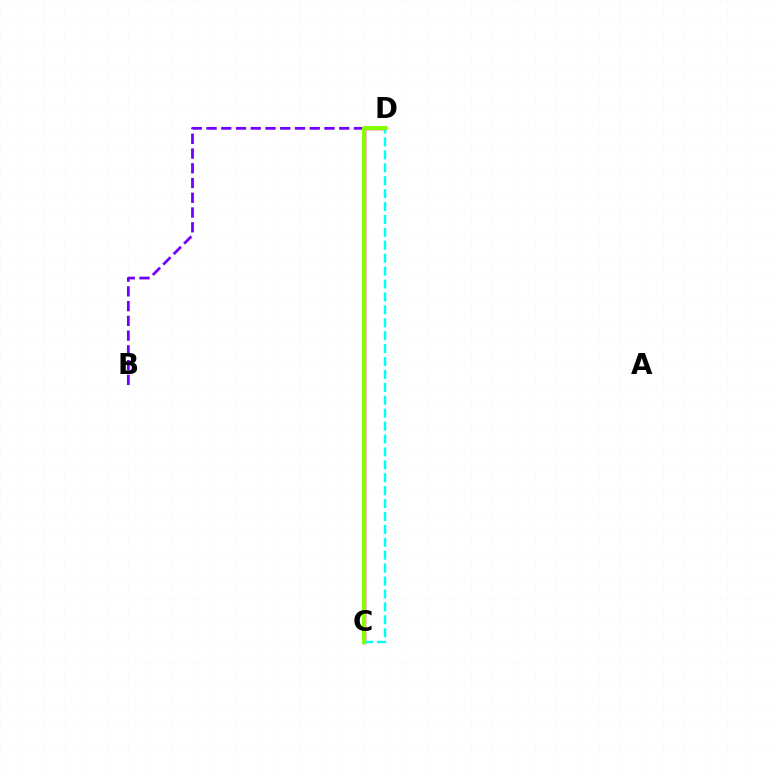{('C', 'D'): [{'color': '#ff0000', 'line_style': 'solid', 'thickness': 2.51}, {'color': '#00fff6', 'line_style': 'dashed', 'thickness': 1.75}, {'color': '#84ff00', 'line_style': 'solid', 'thickness': 2.87}], ('B', 'D'): [{'color': '#7200ff', 'line_style': 'dashed', 'thickness': 2.0}]}